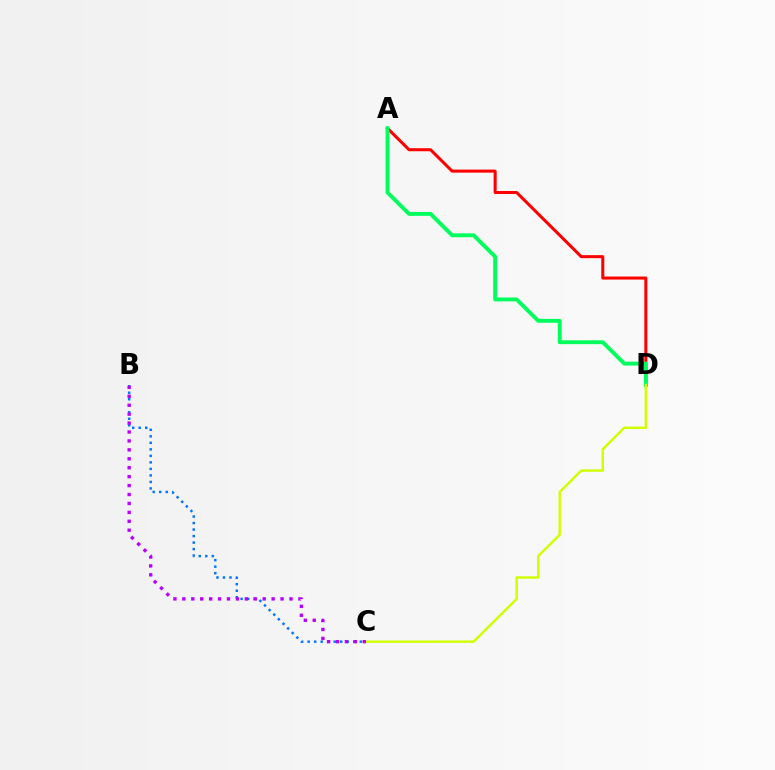{('A', 'D'): [{'color': '#ff0000', 'line_style': 'solid', 'thickness': 2.18}, {'color': '#00ff5c', 'line_style': 'solid', 'thickness': 2.81}], ('B', 'C'): [{'color': '#0074ff', 'line_style': 'dotted', 'thickness': 1.77}, {'color': '#b900ff', 'line_style': 'dotted', 'thickness': 2.43}], ('C', 'D'): [{'color': '#d1ff00', 'line_style': 'solid', 'thickness': 1.76}]}